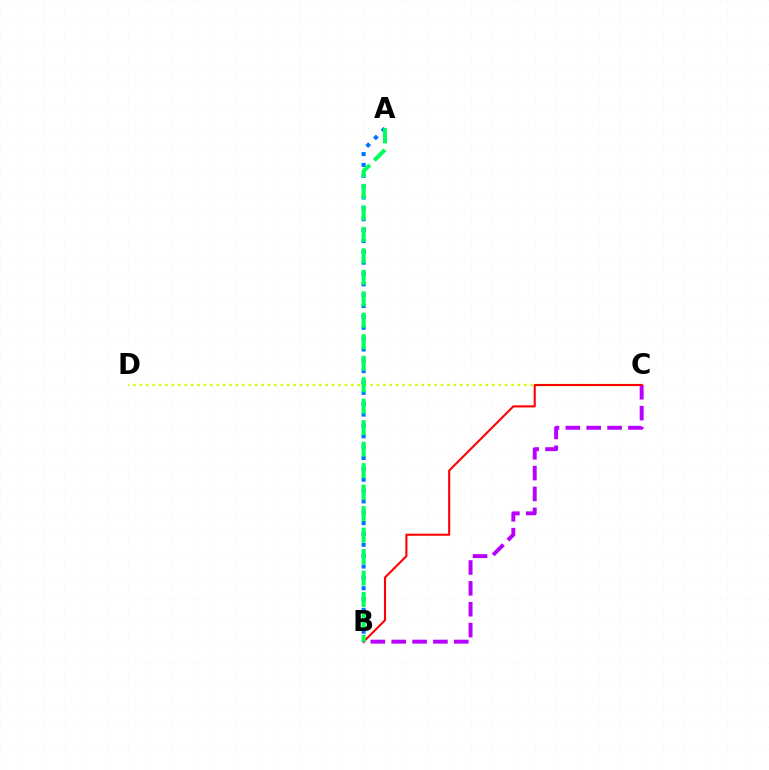{('C', 'D'): [{'color': '#d1ff00', 'line_style': 'dotted', 'thickness': 1.74}], ('A', 'B'): [{'color': '#0074ff', 'line_style': 'dotted', 'thickness': 2.95}, {'color': '#00ff5c', 'line_style': 'dashed', 'thickness': 2.92}], ('B', 'C'): [{'color': '#b900ff', 'line_style': 'dashed', 'thickness': 2.83}, {'color': '#ff0000', 'line_style': 'solid', 'thickness': 1.5}]}